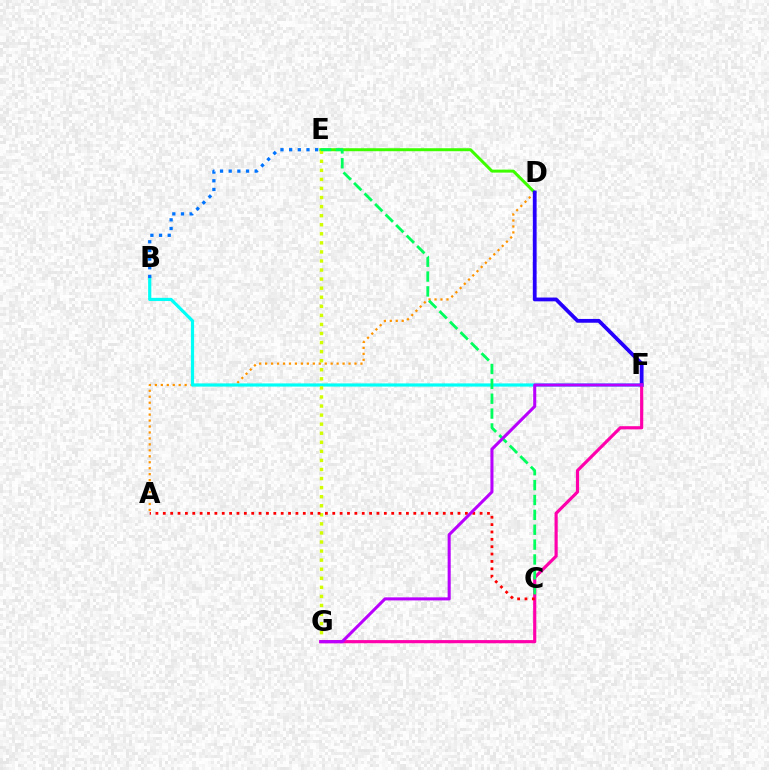{('D', 'E'): [{'color': '#3dff00', 'line_style': 'solid', 'thickness': 2.15}], ('A', 'D'): [{'color': '#ff9400', 'line_style': 'dotted', 'thickness': 1.62}], ('B', 'F'): [{'color': '#00fff6', 'line_style': 'solid', 'thickness': 2.29}], ('E', 'G'): [{'color': '#d1ff00', 'line_style': 'dotted', 'thickness': 2.46}], ('D', 'F'): [{'color': '#2500ff', 'line_style': 'solid', 'thickness': 2.73}], ('B', 'E'): [{'color': '#0074ff', 'line_style': 'dotted', 'thickness': 2.35}], ('F', 'G'): [{'color': '#ff00ac', 'line_style': 'solid', 'thickness': 2.27}, {'color': '#b900ff', 'line_style': 'solid', 'thickness': 2.2}], ('A', 'C'): [{'color': '#ff0000', 'line_style': 'dotted', 'thickness': 2.0}], ('C', 'E'): [{'color': '#00ff5c', 'line_style': 'dashed', 'thickness': 2.02}]}